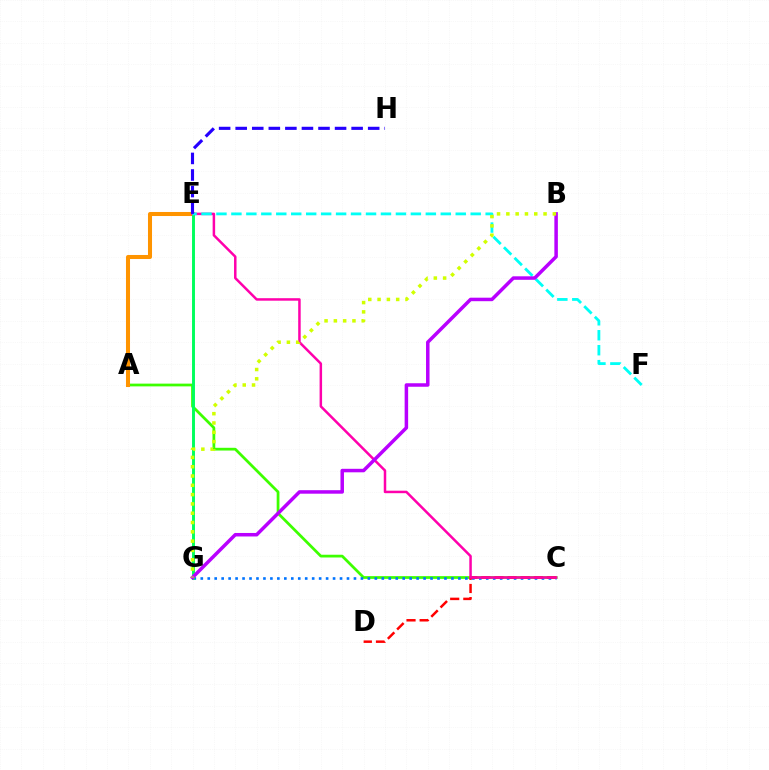{('A', 'C'): [{'color': '#3dff00', 'line_style': 'solid', 'thickness': 1.98}], ('C', 'G'): [{'color': '#0074ff', 'line_style': 'dotted', 'thickness': 1.89}], ('C', 'D'): [{'color': '#ff0000', 'line_style': 'dashed', 'thickness': 1.78}], ('A', 'E'): [{'color': '#ff9400', 'line_style': 'solid', 'thickness': 2.91}], ('E', 'G'): [{'color': '#00ff5c', 'line_style': 'solid', 'thickness': 2.11}], ('C', 'E'): [{'color': '#ff00ac', 'line_style': 'solid', 'thickness': 1.8}], ('E', 'F'): [{'color': '#00fff6', 'line_style': 'dashed', 'thickness': 2.03}], ('B', 'G'): [{'color': '#b900ff', 'line_style': 'solid', 'thickness': 2.52}, {'color': '#d1ff00', 'line_style': 'dotted', 'thickness': 2.53}], ('E', 'H'): [{'color': '#2500ff', 'line_style': 'dashed', 'thickness': 2.25}]}